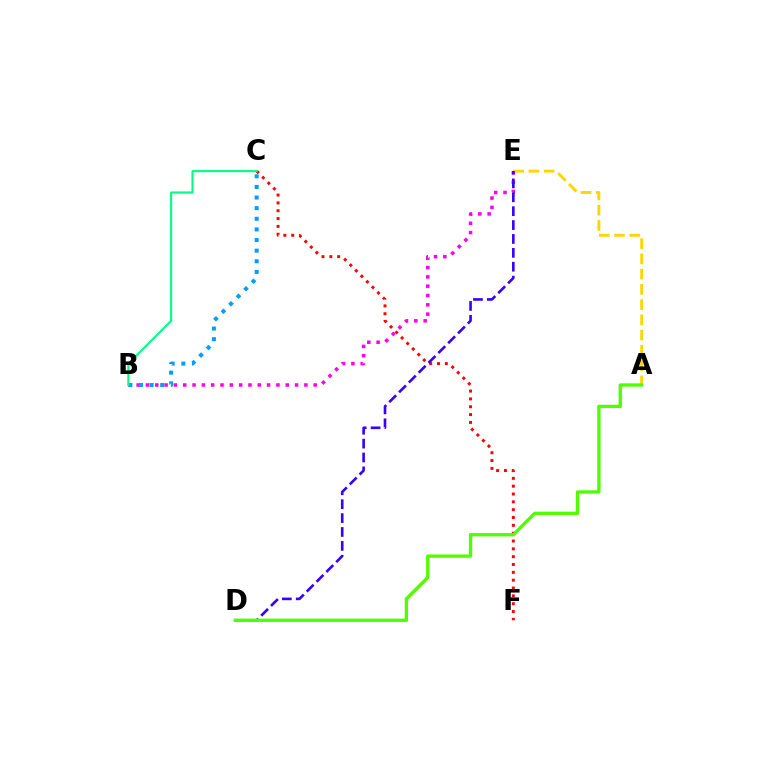{('A', 'E'): [{'color': '#ffd500', 'line_style': 'dashed', 'thickness': 2.07}], ('B', 'E'): [{'color': '#ff00ed', 'line_style': 'dotted', 'thickness': 2.53}], ('B', 'C'): [{'color': '#009eff', 'line_style': 'dotted', 'thickness': 2.89}, {'color': '#00ff86', 'line_style': 'solid', 'thickness': 1.53}], ('C', 'F'): [{'color': '#ff0000', 'line_style': 'dotted', 'thickness': 2.13}], ('D', 'E'): [{'color': '#3700ff', 'line_style': 'dashed', 'thickness': 1.89}], ('A', 'D'): [{'color': '#4fff00', 'line_style': 'solid', 'thickness': 2.4}]}